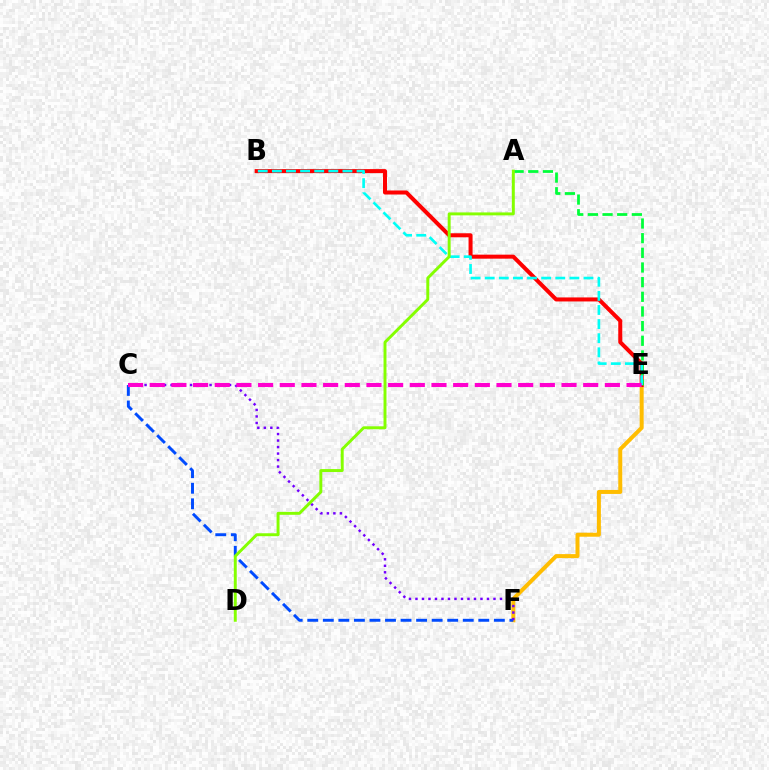{('E', 'F'): [{'color': '#ffbd00', 'line_style': 'solid', 'thickness': 2.88}], ('B', 'E'): [{'color': '#ff0000', 'line_style': 'solid', 'thickness': 2.89}, {'color': '#00fff6', 'line_style': 'dashed', 'thickness': 1.92}], ('A', 'E'): [{'color': '#00ff39', 'line_style': 'dashed', 'thickness': 1.99}], ('C', 'F'): [{'color': '#004bff', 'line_style': 'dashed', 'thickness': 2.11}, {'color': '#7200ff', 'line_style': 'dotted', 'thickness': 1.77}], ('C', 'E'): [{'color': '#ff00cf', 'line_style': 'dashed', 'thickness': 2.94}], ('A', 'D'): [{'color': '#84ff00', 'line_style': 'solid', 'thickness': 2.12}]}